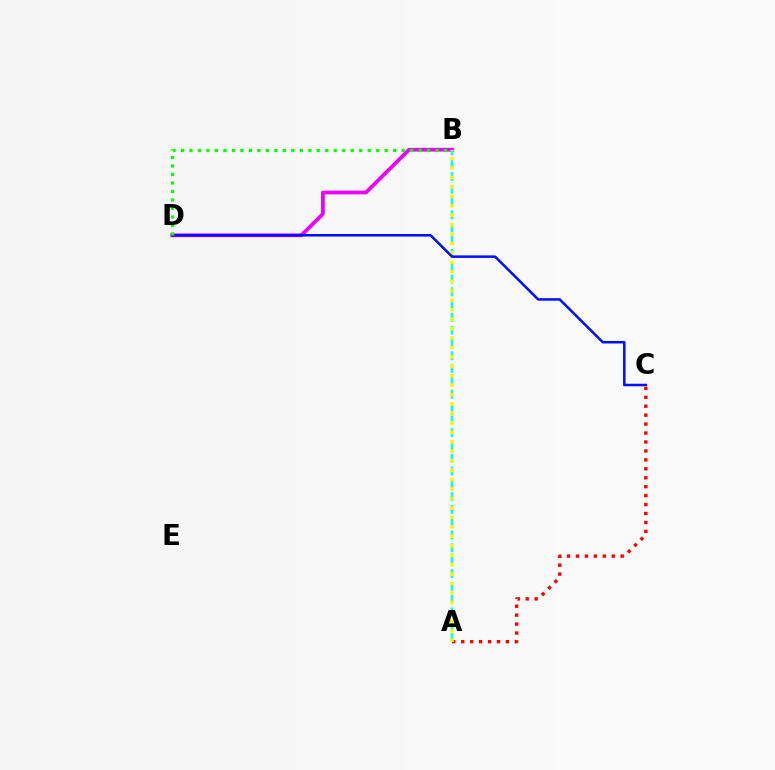{('A', 'C'): [{'color': '#ff0000', 'line_style': 'dotted', 'thickness': 2.43}], ('B', 'D'): [{'color': '#ee00ff', 'line_style': 'solid', 'thickness': 2.7}, {'color': '#08ff00', 'line_style': 'dotted', 'thickness': 2.31}], ('A', 'B'): [{'color': '#00fff6', 'line_style': 'dashed', 'thickness': 1.74}, {'color': '#fcf500', 'line_style': 'dotted', 'thickness': 2.57}], ('C', 'D'): [{'color': '#0010ff', 'line_style': 'solid', 'thickness': 1.82}]}